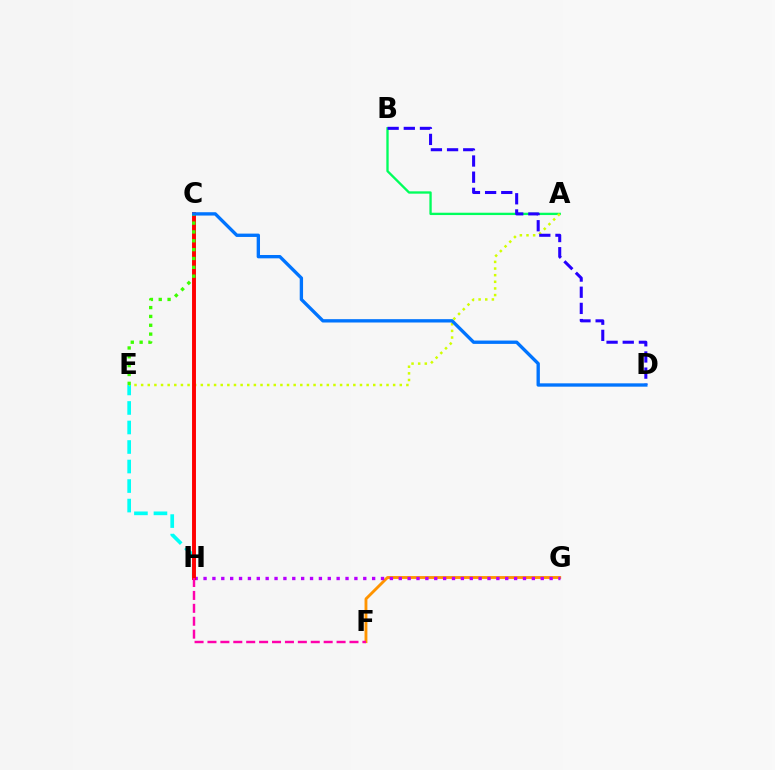{('F', 'G'): [{'color': '#ff9400', 'line_style': 'solid', 'thickness': 2.06}], ('A', 'B'): [{'color': '#00ff5c', 'line_style': 'solid', 'thickness': 1.68}], ('E', 'H'): [{'color': '#00fff6', 'line_style': 'dashed', 'thickness': 2.65}], ('A', 'E'): [{'color': '#d1ff00', 'line_style': 'dotted', 'thickness': 1.8}], ('G', 'H'): [{'color': '#b900ff', 'line_style': 'dotted', 'thickness': 2.41}], ('B', 'D'): [{'color': '#2500ff', 'line_style': 'dashed', 'thickness': 2.2}], ('C', 'H'): [{'color': '#ff0000', 'line_style': 'solid', 'thickness': 2.82}], ('C', 'E'): [{'color': '#3dff00', 'line_style': 'dotted', 'thickness': 2.4}], ('C', 'D'): [{'color': '#0074ff', 'line_style': 'solid', 'thickness': 2.4}], ('F', 'H'): [{'color': '#ff00ac', 'line_style': 'dashed', 'thickness': 1.75}]}